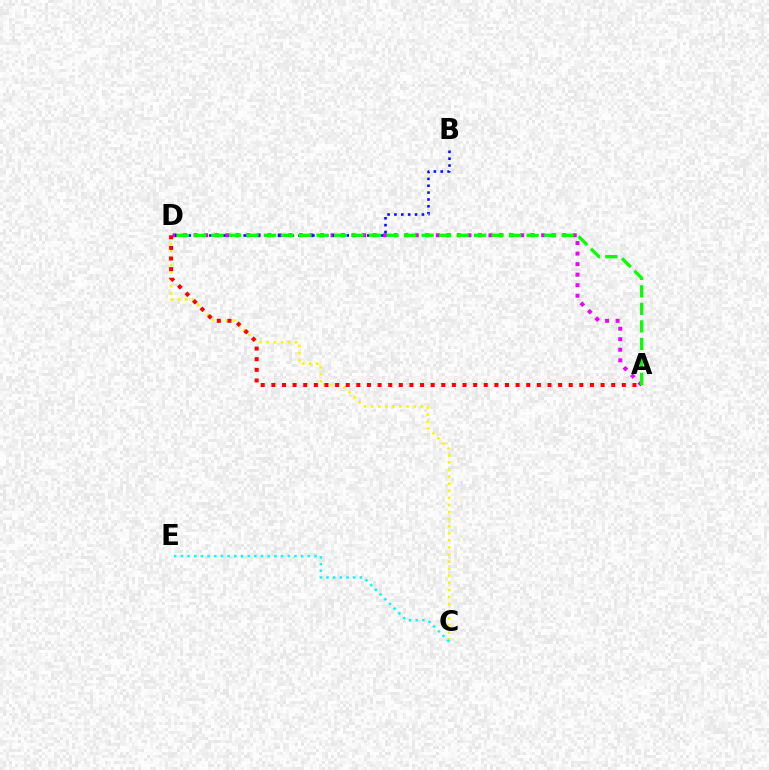{('C', 'D'): [{'color': '#fcf500', 'line_style': 'dotted', 'thickness': 1.93}], ('C', 'E'): [{'color': '#00fff6', 'line_style': 'dotted', 'thickness': 1.82}], ('A', 'D'): [{'color': '#ee00ff', 'line_style': 'dotted', 'thickness': 2.86}, {'color': '#ff0000', 'line_style': 'dotted', 'thickness': 2.89}, {'color': '#08ff00', 'line_style': 'dashed', 'thickness': 2.38}], ('B', 'D'): [{'color': '#0010ff', 'line_style': 'dotted', 'thickness': 1.87}]}